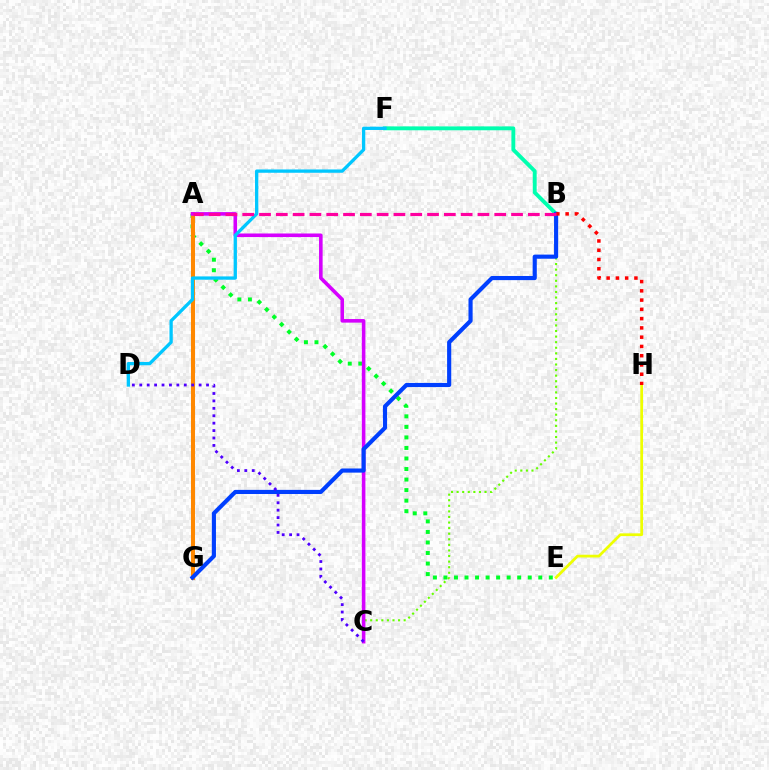{('A', 'E'): [{'color': '#00ff27', 'line_style': 'dotted', 'thickness': 2.86}], ('E', 'H'): [{'color': '#eeff00', 'line_style': 'solid', 'thickness': 1.98}], ('B', 'F'): [{'color': '#00ffaf', 'line_style': 'solid', 'thickness': 2.79}], ('A', 'G'): [{'color': '#ff8800', 'line_style': 'solid', 'thickness': 2.92}], ('B', 'C'): [{'color': '#66ff00', 'line_style': 'dotted', 'thickness': 1.52}], ('A', 'C'): [{'color': '#d600ff', 'line_style': 'solid', 'thickness': 2.58}], ('B', 'G'): [{'color': '#003fff', 'line_style': 'solid', 'thickness': 2.98}], ('C', 'D'): [{'color': '#4f00ff', 'line_style': 'dotted', 'thickness': 2.02}], ('B', 'H'): [{'color': '#ff0000', 'line_style': 'dotted', 'thickness': 2.52}], ('D', 'F'): [{'color': '#00c7ff', 'line_style': 'solid', 'thickness': 2.38}], ('A', 'B'): [{'color': '#ff00a0', 'line_style': 'dashed', 'thickness': 2.28}]}